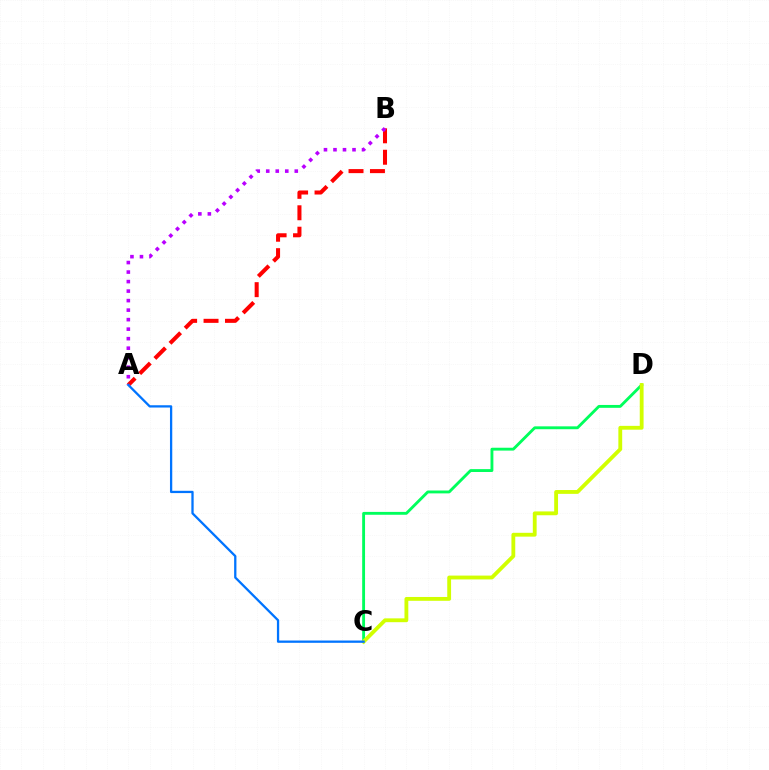{('C', 'D'): [{'color': '#00ff5c', 'line_style': 'solid', 'thickness': 2.06}, {'color': '#d1ff00', 'line_style': 'solid', 'thickness': 2.76}], ('A', 'B'): [{'color': '#ff0000', 'line_style': 'dashed', 'thickness': 2.91}, {'color': '#b900ff', 'line_style': 'dotted', 'thickness': 2.58}], ('A', 'C'): [{'color': '#0074ff', 'line_style': 'solid', 'thickness': 1.65}]}